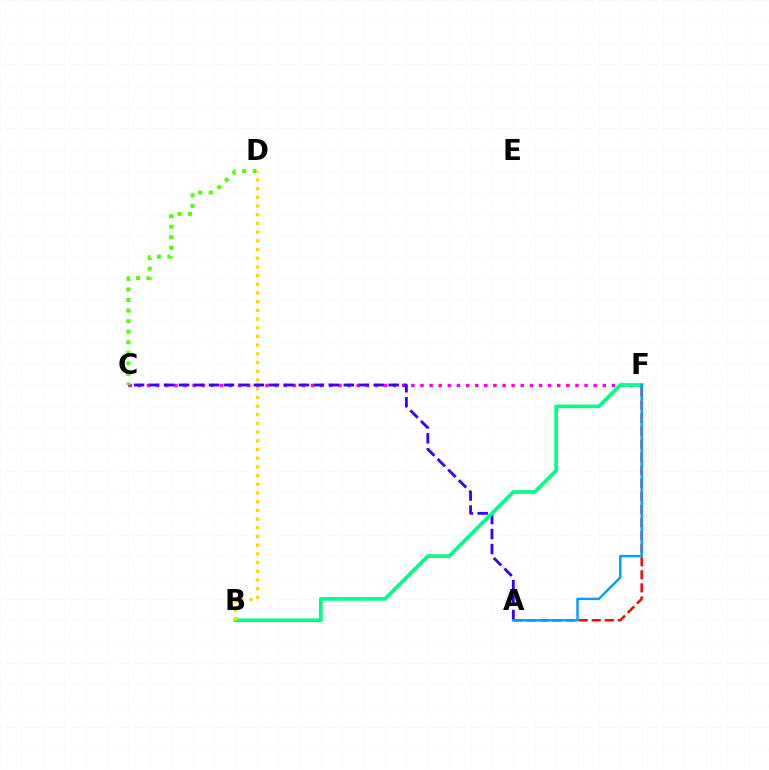{('A', 'F'): [{'color': '#ff0000', 'line_style': 'dashed', 'thickness': 1.77}, {'color': '#009eff', 'line_style': 'solid', 'thickness': 1.74}], ('C', 'F'): [{'color': '#ff00ed', 'line_style': 'dotted', 'thickness': 2.48}], ('A', 'C'): [{'color': '#3700ff', 'line_style': 'dashed', 'thickness': 2.03}], ('B', 'F'): [{'color': '#00ff86', 'line_style': 'solid', 'thickness': 2.64}], ('C', 'D'): [{'color': '#4fff00', 'line_style': 'dotted', 'thickness': 2.87}], ('B', 'D'): [{'color': '#ffd500', 'line_style': 'dotted', 'thickness': 2.36}]}